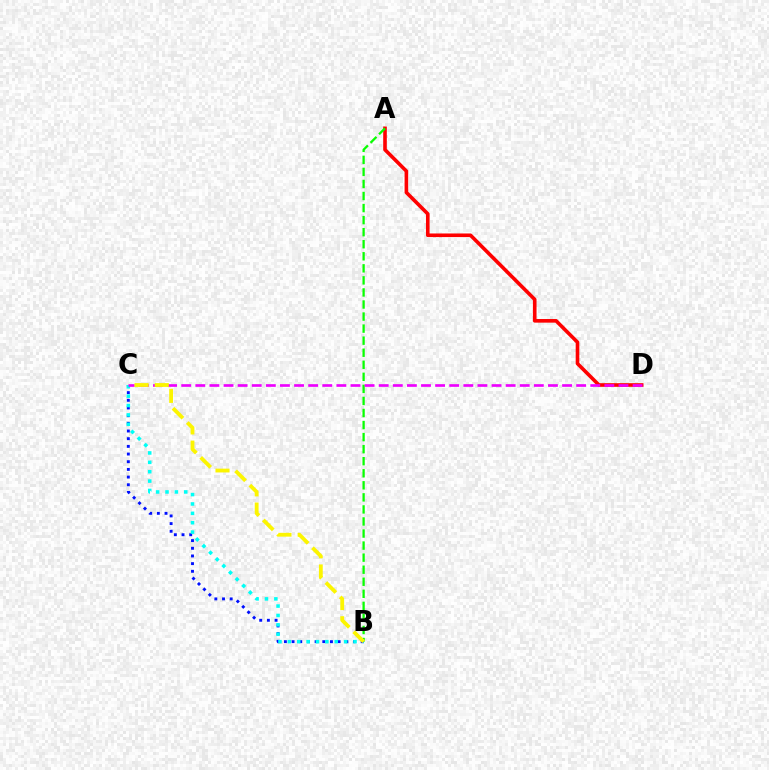{('A', 'D'): [{'color': '#ff0000', 'line_style': 'solid', 'thickness': 2.61}], ('B', 'C'): [{'color': '#0010ff', 'line_style': 'dotted', 'thickness': 2.09}, {'color': '#00fff6', 'line_style': 'dotted', 'thickness': 2.55}, {'color': '#fcf500', 'line_style': 'dashed', 'thickness': 2.75}], ('A', 'B'): [{'color': '#08ff00', 'line_style': 'dashed', 'thickness': 1.64}], ('C', 'D'): [{'color': '#ee00ff', 'line_style': 'dashed', 'thickness': 1.92}]}